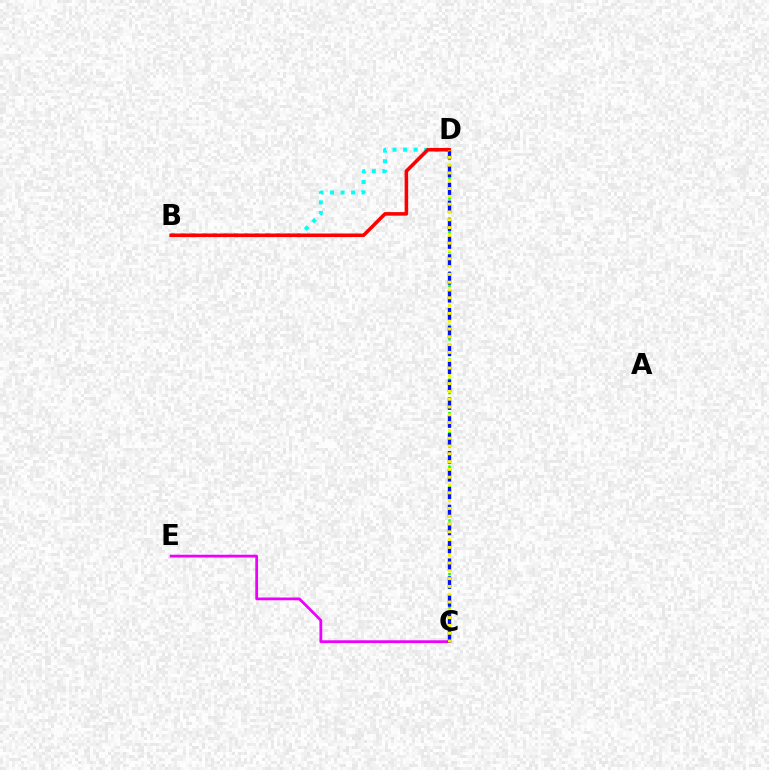{('C', 'E'): [{'color': '#ee00ff', 'line_style': 'solid', 'thickness': 1.99}], ('C', 'D'): [{'color': '#08ff00', 'line_style': 'dotted', 'thickness': 1.82}, {'color': '#0010ff', 'line_style': 'dashed', 'thickness': 2.43}, {'color': '#fcf500', 'line_style': 'dotted', 'thickness': 2.12}], ('B', 'D'): [{'color': '#00fff6', 'line_style': 'dotted', 'thickness': 2.86}, {'color': '#ff0000', 'line_style': 'solid', 'thickness': 2.56}]}